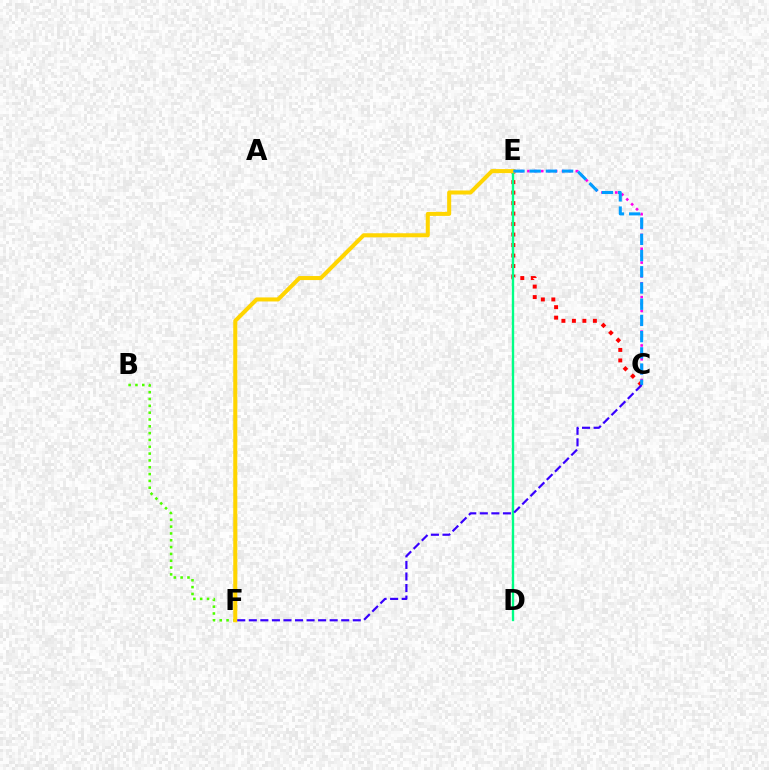{('C', 'E'): [{'color': '#ff0000', 'line_style': 'dotted', 'thickness': 2.85}, {'color': '#ff00ed', 'line_style': 'dotted', 'thickness': 1.88}, {'color': '#009eff', 'line_style': 'dashed', 'thickness': 2.2}], ('B', 'F'): [{'color': '#4fff00', 'line_style': 'dotted', 'thickness': 1.85}], ('D', 'E'): [{'color': '#00ff86', 'line_style': 'solid', 'thickness': 1.7}], ('E', 'F'): [{'color': '#ffd500', 'line_style': 'solid', 'thickness': 2.91}], ('C', 'F'): [{'color': '#3700ff', 'line_style': 'dashed', 'thickness': 1.57}]}